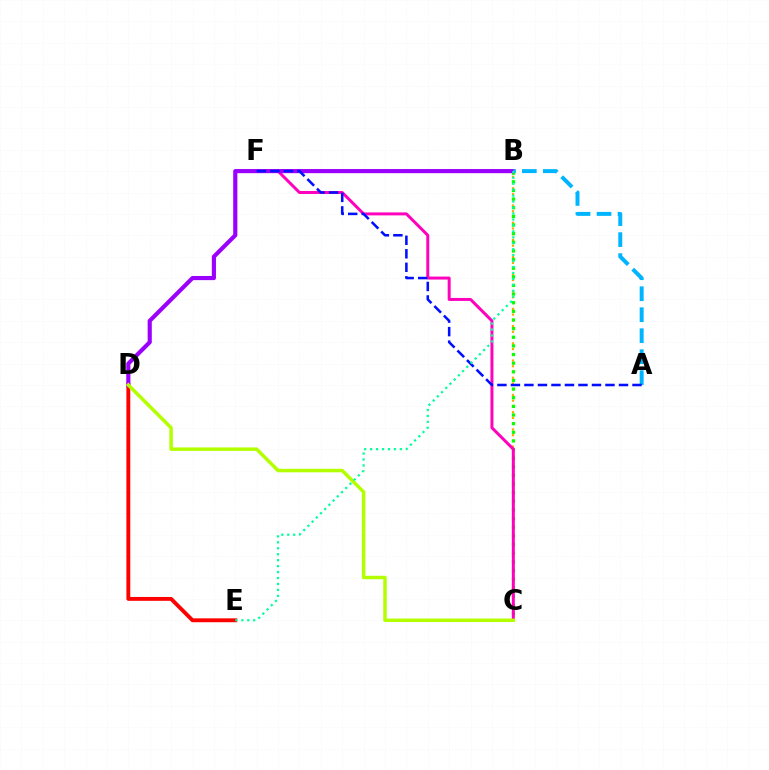{('D', 'E'): [{'color': '#ff0000', 'line_style': 'solid', 'thickness': 2.79}], ('B', 'C'): [{'color': '#ffa500', 'line_style': 'dotted', 'thickness': 1.56}, {'color': '#08ff00', 'line_style': 'dotted', 'thickness': 2.35}], ('C', 'F'): [{'color': '#ff00bd', 'line_style': 'solid', 'thickness': 2.14}], ('B', 'D'): [{'color': '#9b00ff', 'line_style': 'solid', 'thickness': 2.98}], ('A', 'B'): [{'color': '#00b5ff', 'line_style': 'dashed', 'thickness': 2.85}], ('A', 'F'): [{'color': '#0010ff', 'line_style': 'dashed', 'thickness': 1.84}], ('C', 'D'): [{'color': '#b3ff00', 'line_style': 'solid', 'thickness': 2.5}], ('B', 'E'): [{'color': '#00ff9d', 'line_style': 'dotted', 'thickness': 1.62}]}